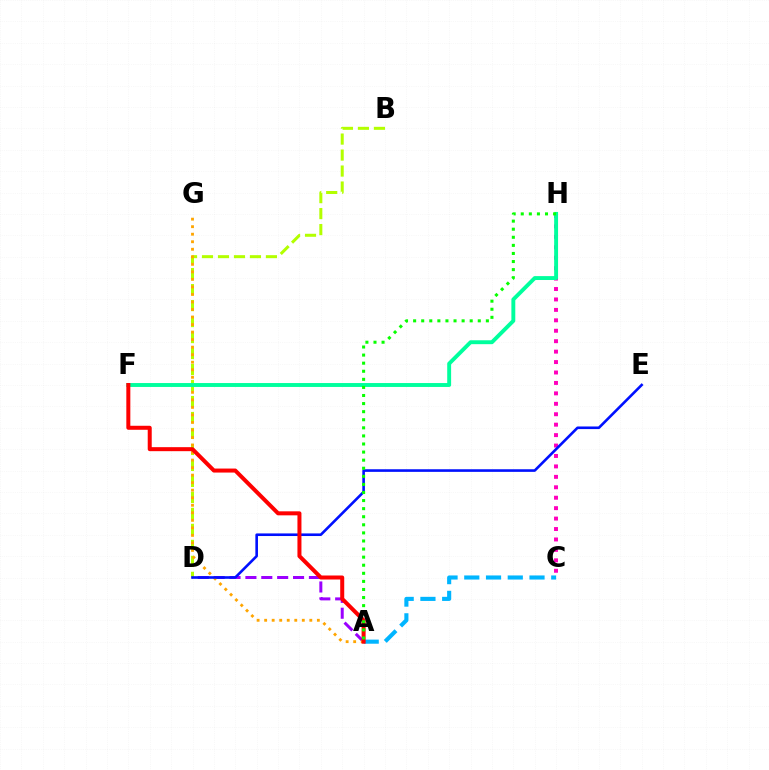{('A', 'D'): [{'color': '#9b00ff', 'line_style': 'dashed', 'thickness': 2.16}], ('B', 'D'): [{'color': '#b3ff00', 'line_style': 'dashed', 'thickness': 2.17}], ('C', 'H'): [{'color': '#ff00bd', 'line_style': 'dotted', 'thickness': 2.84}], ('A', 'G'): [{'color': '#ffa500', 'line_style': 'dotted', 'thickness': 2.05}], ('A', 'C'): [{'color': '#00b5ff', 'line_style': 'dashed', 'thickness': 2.95}], ('D', 'E'): [{'color': '#0010ff', 'line_style': 'solid', 'thickness': 1.88}], ('F', 'H'): [{'color': '#00ff9d', 'line_style': 'solid', 'thickness': 2.81}], ('A', 'F'): [{'color': '#ff0000', 'line_style': 'solid', 'thickness': 2.89}], ('A', 'H'): [{'color': '#08ff00', 'line_style': 'dotted', 'thickness': 2.2}]}